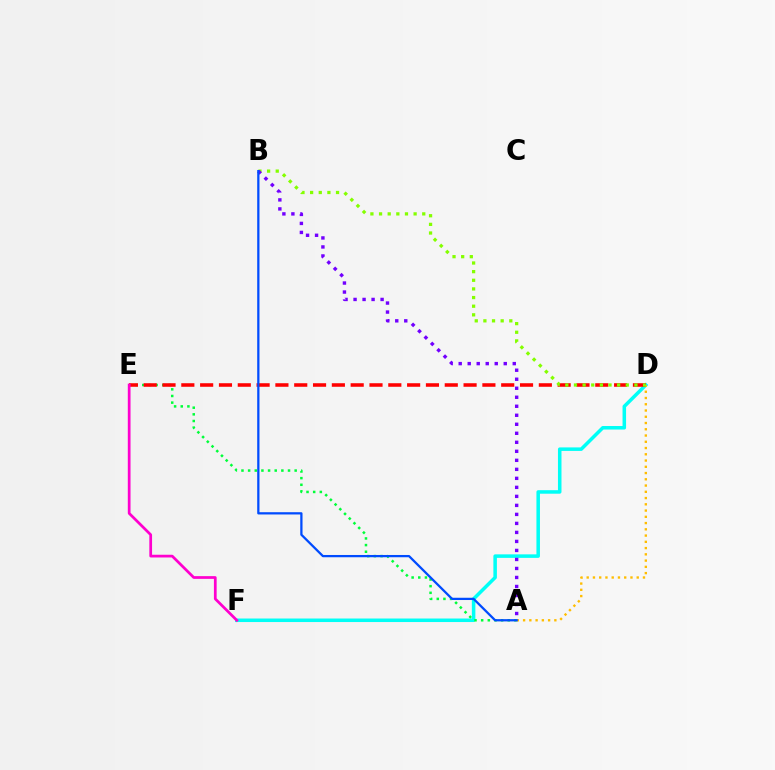{('D', 'F'): [{'color': '#00fff6', 'line_style': 'solid', 'thickness': 2.54}], ('A', 'E'): [{'color': '#00ff39', 'line_style': 'dotted', 'thickness': 1.81}], ('D', 'E'): [{'color': '#ff0000', 'line_style': 'dashed', 'thickness': 2.56}], ('A', 'D'): [{'color': '#ffbd00', 'line_style': 'dotted', 'thickness': 1.7}], ('B', 'D'): [{'color': '#84ff00', 'line_style': 'dotted', 'thickness': 2.35}], ('A', 'B'): [{'color': '#7200ff', 'line_style': 'dotted', 'thickness': 2.45}, {'color': '#004bff', 'line_style': 'solid', 'thickness': 1.63}], ('E', 'F'): [{'color': '#ff00cf', 'line_style': 'solid', 'thickness': 1.97}]}